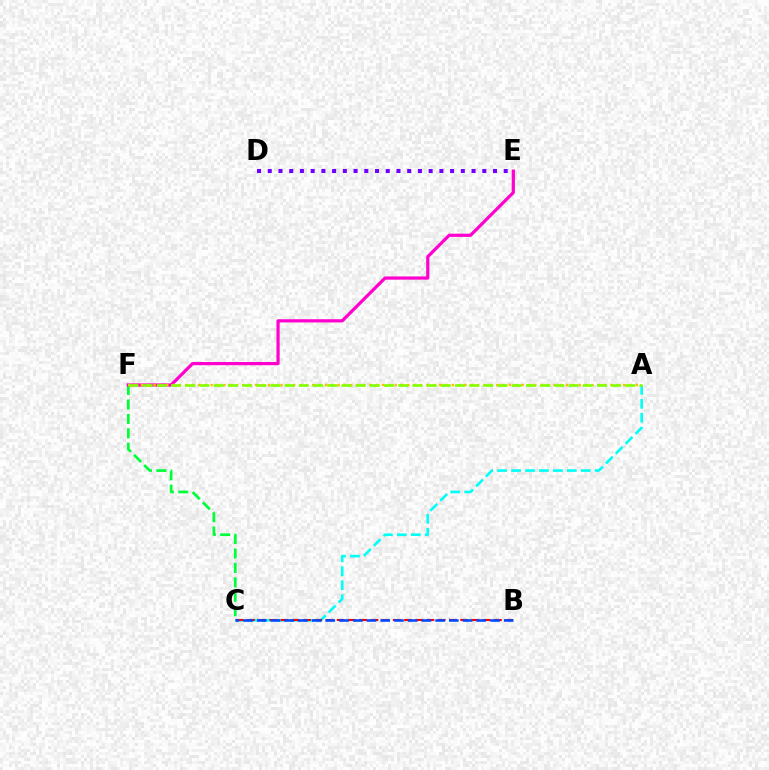{('A', 'C'): [{'color': '#00fff6', 'line_style': 'dashed', 'thickness': 1.89}], ('C', 'F'): [{'color': '#00ff39', 'line_style': 'dashed', 'thickness': 1.96}], ('E', 'F'): [{'color': '#ff00cf', 'line_style': 'solid', 'thickness': 2.31}], ('B', 'C'): [{'color': '#ff0000', 'line_style': 'dashed', 'thickness': 1.53}, {'color': '#004bff', 'line_style': 'dashed', 'thickness': 1.86}], ('A', 'F'): [{'color': '#ffbd00', 'line_style': 'dotted', 'thickness': 1.72}, {'color': '#84ff00', 'line_style': 'dashed', 'thickness': 1.93}], ('D', 'E'): [{'color': '#7200ff', 'line_style': 'dotted', 'thickness': 2.91}]}